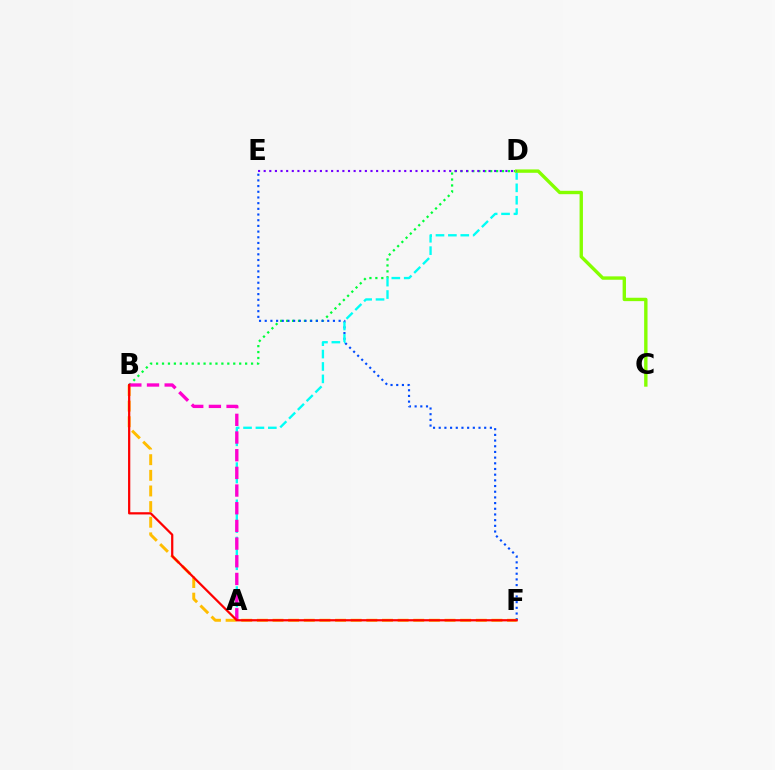{('B', 'D'): [{'color': '#00ff39', 'line_style': 'dotted', 'thickness': 1.61}], ('E', 'F'): [{'color': '#004bff', 'line_style': 'dotted', 'thickness': 1.54}], ('B', 'F'): [{'color': '#ffbd00', 'line_style': 'dashed', 'thickness': 2.12}, {'color': '#ff0000', 'line_style': 'solid', 'thickness': 1.61}], ('A', 'D'): [{'color': '#00fff6', 'line_style': 'dashed', 'thickness': 1.68}], ('A', 'B'): [{'color': '#ff00cf', 'line_style': 'dashed', 'thickness': 2.4}], ('C', 'D'): [{'color': '#84ff00', 'line_style': 'solid', 'thickness': 2.43}], ('D', 'E'): [{'color': '#7200ff', 'line_style': 'dotted', 'thickness': 1.53}]}